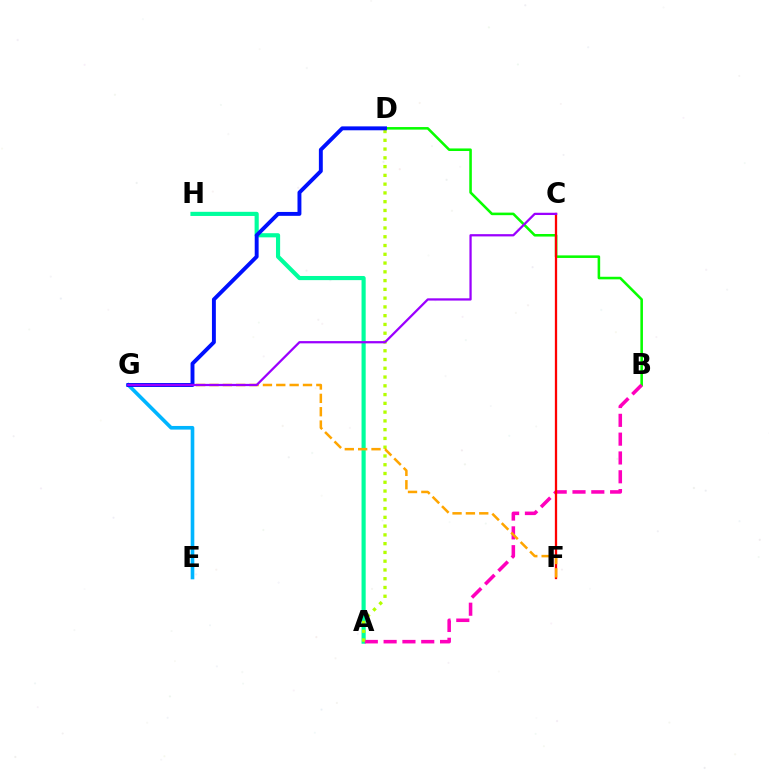{('A', 'H'): [{'color': '#00ff9d', 'line_style': 'solid', 'thickness': 2.99}], ('E', 'G'): [{'color': '#00b5ff', 'line_style': 'solid', 'thickness': 2.62}], ('B', 'D'): [{'color': '#08ff00', 'line_style': 'solid', 'thickness': 1.85}], ('A', 'B'): [{'color': '#ff00bd', 'line_style': 'dashed', 'thickness': 2.56}], ('C', 'F'): [{'color': '#ff0000', 'line_style': 'solid', 'thickness': 1.65}], ('A', 'D'): [{'color': '#b3ff00', 'line_style': 'dotted', 'thickness': 2.38}], ('F', 'G'): [{'color': '#ffa500', 'line_style': 'dashed', 'thickness': 1.81}], ('D', 'G'): [{'color': '#0010ff', 'line_style': 'solid', 'thickness': 2.81}], ('C', 'G'): [{'color': '#9b00ff', 'line_style': 'solid', 'thickness': 1.63}]}